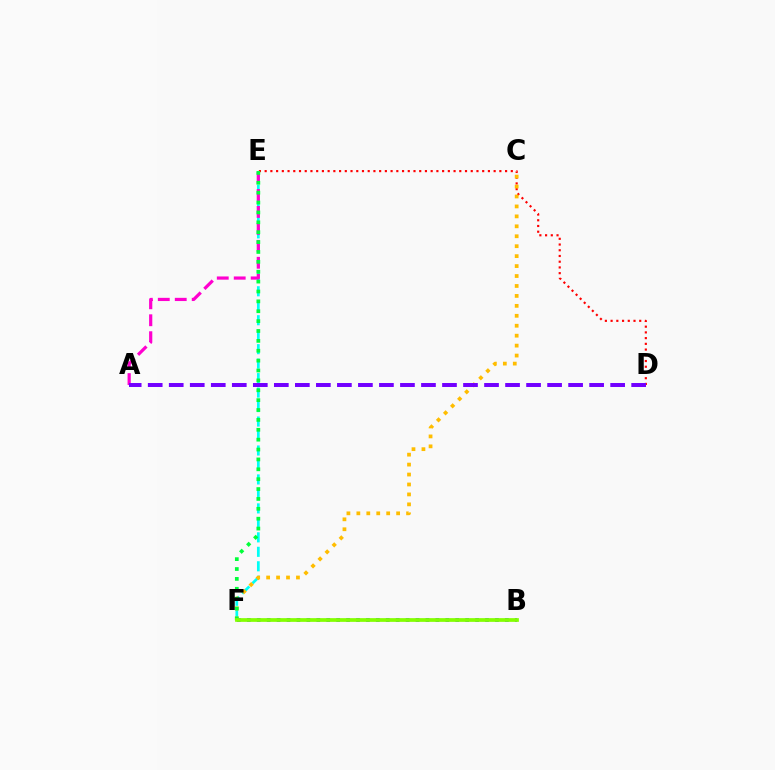{('D', 'E'): [{'color': '#ff0000', 'line_style': 'dotted', 'thickness': 1.56}], ('E', 'F'): [{'color': '#00fff6', 'line_style': 'dashed', 'thickness': 1.97}, {'color': '#00ff39', 'line_style': 'dotted', 'thickness': 2.68}], ('C', 'F'): [{'color': '#ffbd00', 'line_style': 'dotted', 'thickness': 2.7}], ('A', 'E'): [{'color': '#ff00cf', 'line_style': 'dashed', 'thickness': 2.3}], ('B', 'F'): [{'color': '#004bff', 'line_style': 'dotted', 'thickness': 2.7}, {'color': '#84ff00', 'line_style': 'solid', 'thickness': 2.68}], ('A', 'D'): [{'color': '#7200ff', 'line_style': 'dashed', 'thickness': 2.86}]}